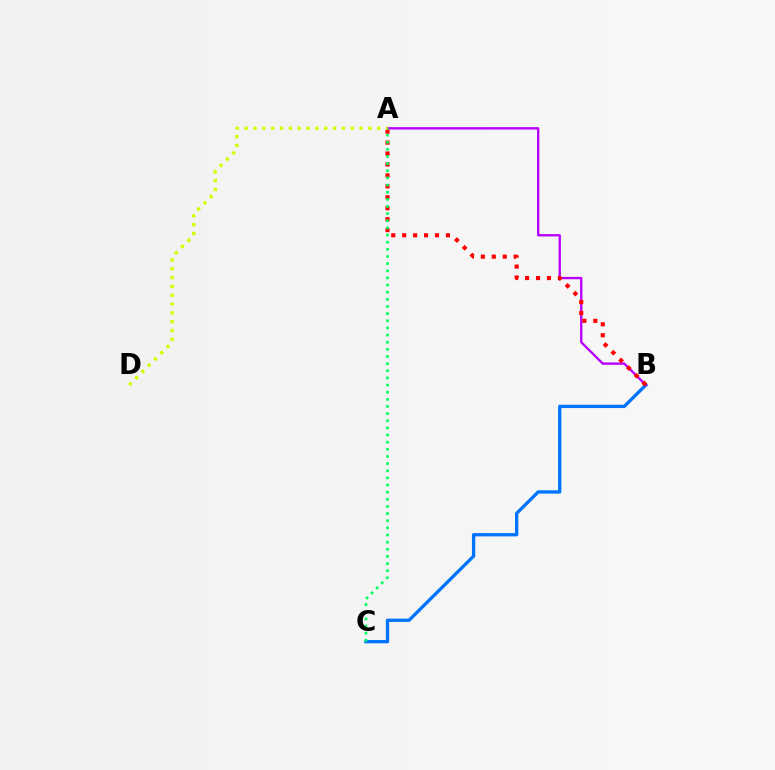{('B', 'C'): [{'color': '#0074ff', 'line_style': 'solid', 'thickness': 2.39}], ('A', 'B'): [{'color': '#b900ff', 'line_style': 'solid', 'thickness': 1.7}, {'color': '#ff0000', 'line_style': 'dotted', 'thickness': 2.97}], ('A', 'C'): [{'color': '#00ff5c', 'line_style': 'dotted', 'thickness': 1.94}], ('A', 'D'): [{'color': '#d1ff00', 'line_style': 'dotted', 'thickness': 2.4}]}